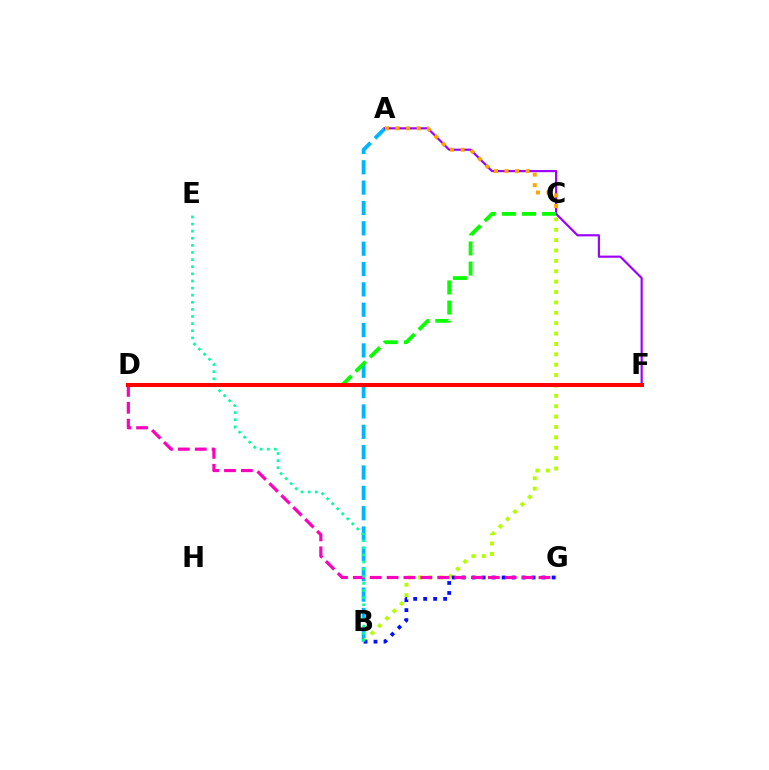{('A', 'B'): [{'color': '#00b5ff', 'line_style': 'dashed', 'thickness': 2.76}], ('A', 'F'): [{'color': '#9b00ff', 'line_style': 'solid', 'thickness': 1.56}], ('B', 'C'): [{'color': '#b3ff00', 'line_style': 'dotted', 'thickness': 2.82}], ('C', 'D'): [{'color': '#08ff00', 'line_style': 'dashed', 'thickness': 2.73}], ('B', 'G'): [{'color': '#0010ff', 'line_style': 'dotted', 'thickness': 2.71}], ('A', 'C'): [{'color': '#ffa500', 'line_style': 'dotted', 'thickness': 2.87}], ('D', 'G'): [{'color': '#ff00bd', 'line_style': 'dashed', 'thickness': 2.29}], ('B', 'E'): [{'color': '#00ff9d', 'line_style': 'dotted', 'thickness': 1.93}], ('D', 'F'): [{'color': '#ff0000', 'line_style': 'solid', 'thickness': 2.9}]}